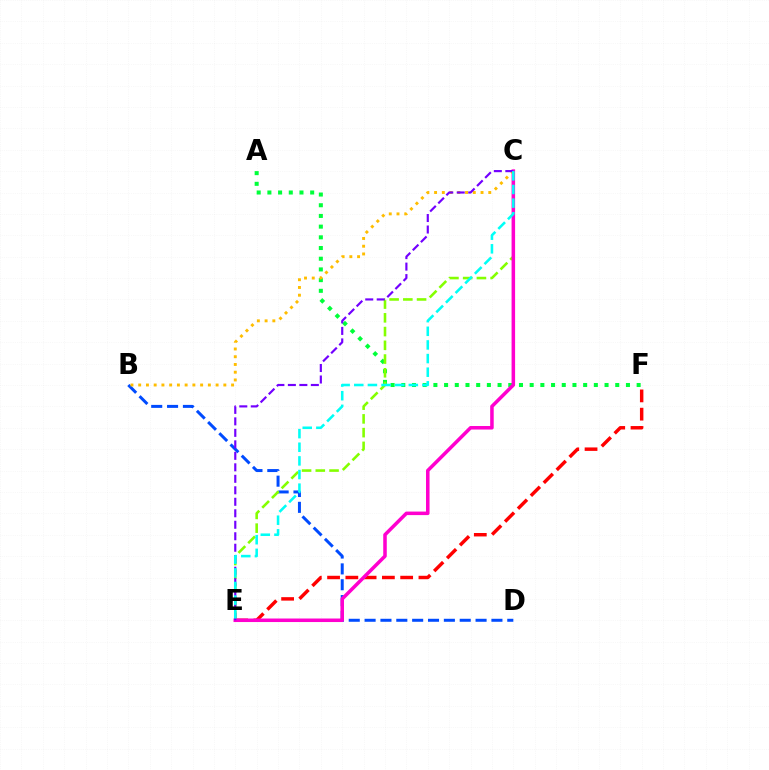{('E', 'F'): [{'color': '#ff0000', 'line_style': 'dashed', 'thickness': 2.48}], ('A', 'F'): [{'color': '#00ff39', 'line_style': 'dotted', 'thickness': 2.91}], ('B', 'D'): [{'color': '#004bff', 'line_style': 'dashed', 'thickness': 2.15}], ('C', 'E'): [{'color': '#84ff00', 'line_style': 'dashed', 'thickness': 1.87}, {'color': '#ff00cf', 'line_style': 'solid', 'thickness': 2.54}, {'color': '#7200ff', 'line_style': 'dashed', 'thickness': 1.56}, {'color': '#00fff6', 'line_style': 'dashed', 'thickness': 1.85}], ('B', 'C'): [{'color': '#ffbd00', 'line_style': 'dotted', 'thickness': 2.1}]}